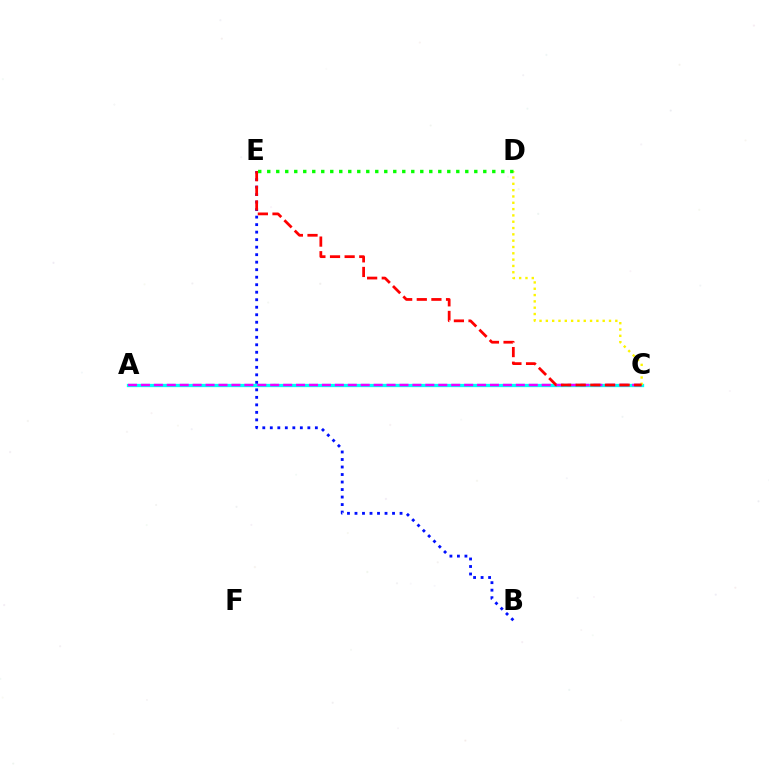{('A', 'C'): [{'color': '#00fff6', 'line_style': 'solid', 'thickness': 2.38}, {'color': '#ee00ff', 'line_style': 'dashed', 'thickness': 1.76}], ('C', 'D'): [{'color': '#fcf500', 'line_style': 'dotted', 'thickness': 1.72}], ('B', 'E'): [{'color': '#0010ff', 'line_style': 'dotted', 'thickness': 2.04}], ('C', 'E'): [{'color': '#ff0000', 'line_style': 'dashed', 'thickness': 1.99}], ('D', 'E'): [{'color': '#08ff00', 'line_style': 'dotted', 'thickness': 2.45}]}